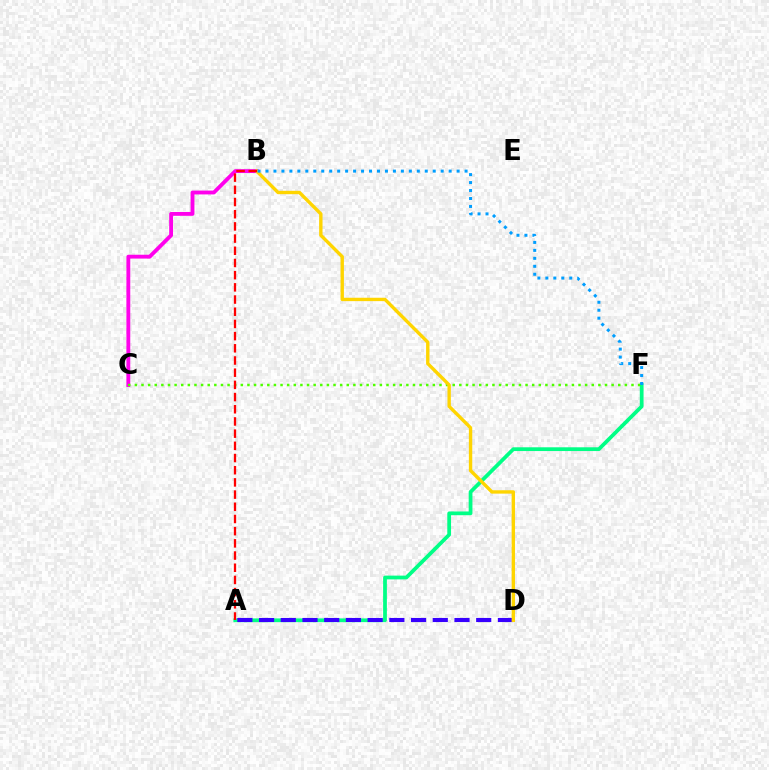{('A', 'F'): [{'color': '#00ff86', 'line_style': 'solid', 'thickness': 2.7}], ('A', 'D'): [{'color': '#3700ff', 'line_style': 'dashed', 'thickness': 2.95}], ('B', 'C'): [{'color': '#ff00ed', 'line_style': 'solid', 'thickness': 2.77}], ('C', 'F'): [{'color': '#4fff00', 'line_style': 'dotted', 'thickness': 1.8}], ('B', 'D'): [{'color': '#ffd500', 'line_style': 'solid', 'thickness': 2.43}], ('B', 'F'): [{'color': '#009eff', 'line_style': 'dotted', 'thickness': 2.16}], ('A', 'B'): [{'color': '#ff0000', 'line_style': 'dashed', 'thickness': 1.66}]}